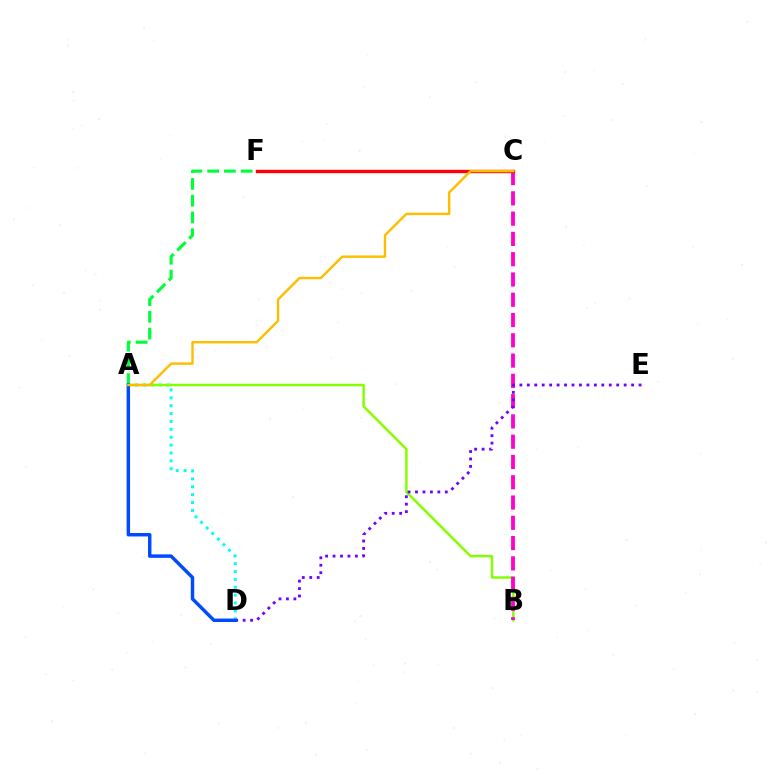{('A', 'F'): [{'color': '#00ff39', 'line_style': 'dashed', 'thickness': 2.27}], ('A', 'D'): [{'color': '#00fff6', 'line_style': 'dotted', 'thickness': 2.14}, {'color': '#004bff', 'line_style': 'solid', 'thickness': 2.48}], ('A', 'B'): [{'color': '#84ff00', 'line_style': 'solid', 'thickness': 1.78}], ('B', 'C'): [{'color': '#ff00cf', 'line_style': 'dashed', 'thickness': 2.75}], ('D', 'E'): [{'color': '#7200ff', 'line_style': 'dotted', 'thickness': 2.02}], ('C', 'F'): [{'color': '#ff0000', 'line_style': 'solid', 'thickness': 2.43}], ('A', 'C'): [{'color': '#ffbd00', 'line_style': 'solid', 'thickness': 1.74}]}